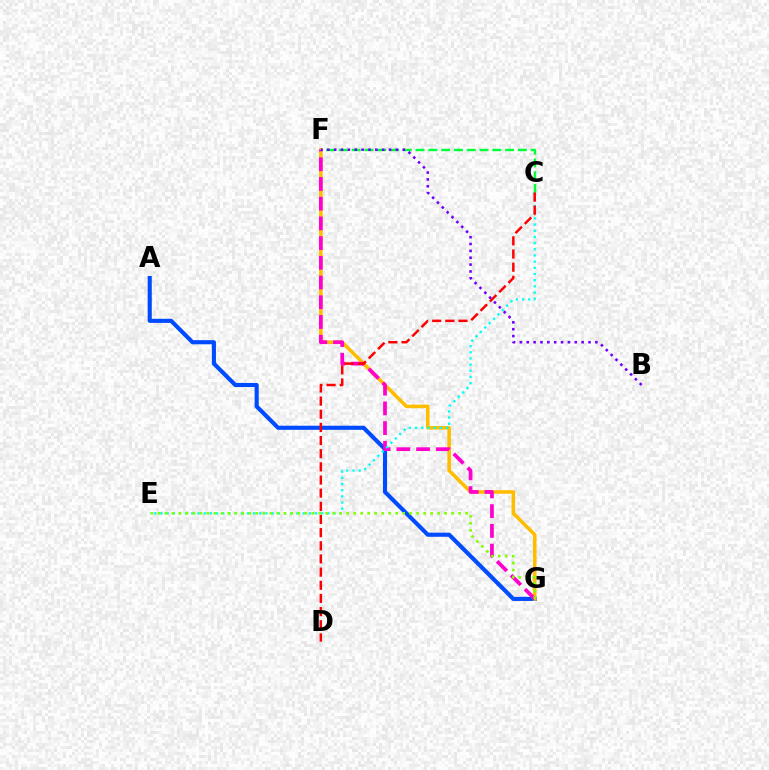{('A', 'G'): [{'color': '#004bff', 'line_style': 'solid', 'thickness': 2.96}], ('F', 'G'): [{'color': '#ffbd00', 'line_style': 'solid', 'thickness': 2.57}, {'color': '#ff00cf', 'line_style': 'dashed', 'thickness': 2.68}], ('C', 'F'): [{'color': '#00ff39', 'line_style': 'dashed', 'thickness': 1.74}], ('C', 'E'): [{'color': '#00fff6', 'line_style': 'dotted', 'thickness': 1.68}], ('E', 'G'): [{'color': '#84ff00', 'line_style': 'dotted', 'thickness': 1.9}], ('B', 'F'): [{'color': '#7200ff', 'line_style': 'dotted', 'thickness': 1.86}], ('C', 'D'): [{'color': '#ff0000', 'line_style': 'dashed', 'thickness': 1.79}]}